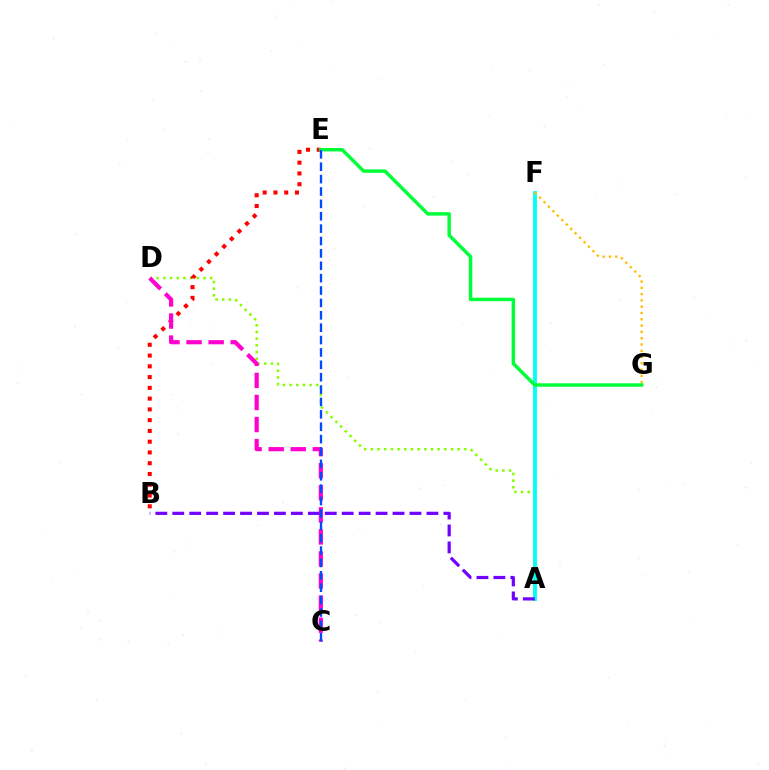{('A', 'D'): [{'color': '#84ff00', 'line_style': 'dotted', 'thickness': 1.82}], ('B', 'E'): [{'color': '#ff0000', 'line_style': 'dotted', 'thickness': 2.93}], ('C', 'D'): [{'color': '#ff00cf', 'line_style': 'dashed', 'thickness': 3.0}], ('A', 'F'): [{'color': '#00fff6', 'line_style': 'solid', 'thickness': 2.78}], ('F', 'G'): [{'color': '#ffbd00', 'line_style': 'dotted', 'thickness': 1.71}], ('A', 'B'): [{'color': '#7200ff', 'line_style': 'dashed', 'thickness': 2.3}], ('E', 'G'): [{'color': '#00ff39', 'line_style': 'solid', 'thickness': 2.49}], ('C', 'E'): [{'color': '#004bff', 'line_style': 'dashed', 'thickness': 1.68}]}